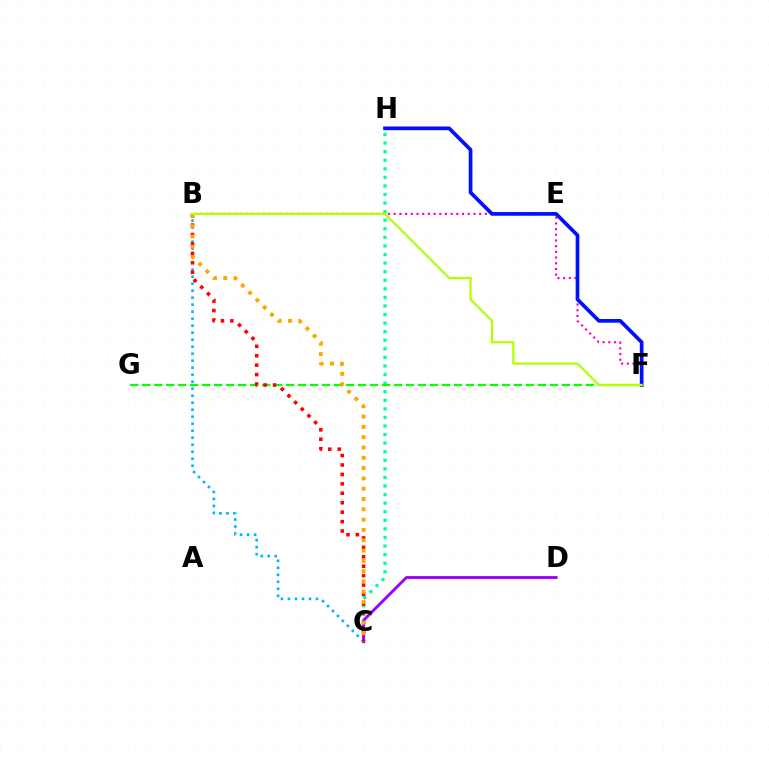{('B', 'C'): [{'color': '#00b5ff', 'line_style': 'dotted', 'thickness': 1.9}, {'color': '#ff0000', 'line_style': 'dotted', 'thickness': 2.56}, {'color': '#ffa500', 'line_style': 'dotted', 'thickness': 2.8}], ('C', 'H'): [{'color': '#00ff9d', 'line_style': 'dotted', 'thickness': 2.33}], ('C', 'D'): [{'color': '#9b00ff', 'line_style': 'solid', 'thickness': 2.06}], ('B', 'F'): [{'color': '#ff00bd', 'line_style': 'dotted', 'thickness': 1.55}, {'color': '#b3ff00', 'line_style': 'solid', 'thickness': 1.6}], ('F', 'H'): [{'color': '#0010ff', 'line_style': 'solid', 'thickness': 2.66}], ('F', 'G'): [{'color': '#08ff00', 'line_style': 'dashed', 'thickness': 1.63}]}